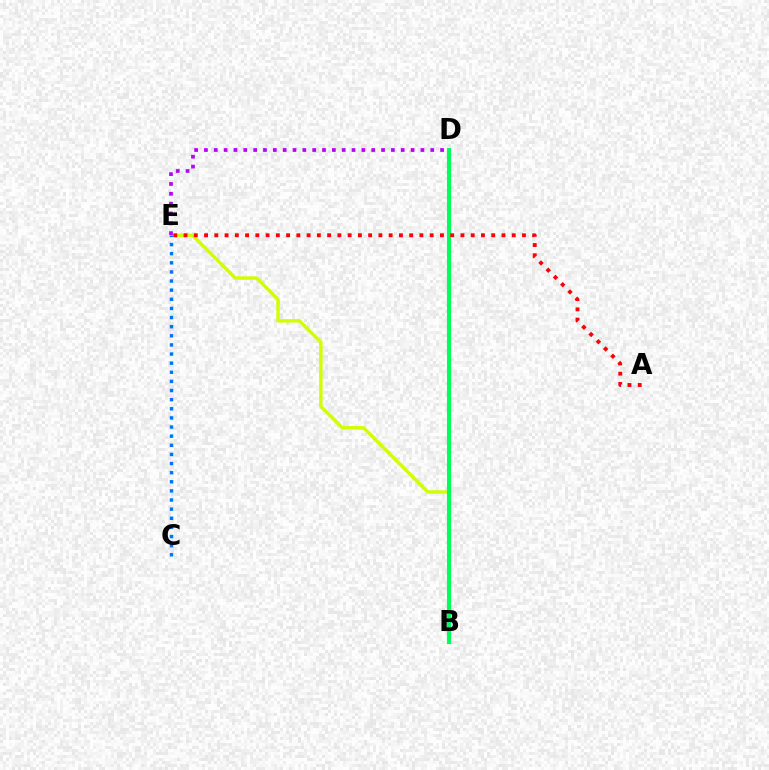{('B', 'E'): [{'color': '#d1ff00', 'line_style': 'solid', 'thickness': 2.48}], ('C', 'E'): [{'color': '#0074ff', 'line_style': 'dotted', 'thickness': 2.48}], ('B', 'D'): [{'color': '#00ff5c', 'line_style': 'solid', 'thickness': 2.96}], ('D', 'E'): [{'color': '#b900ff', 'line_style': 'dotted', 'thickness': 2.67}], ('A', 'E'): [{'color': '#ff0000', 'line_style': 'dotted', 'thickness': 2.79}]}